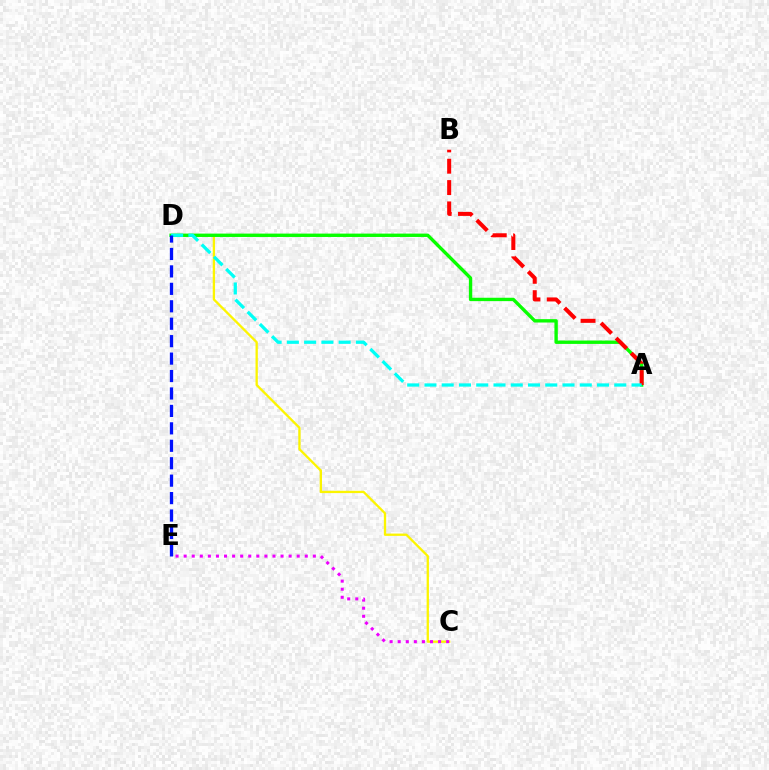{('C', 'D'): [{'color': '#fcf500', 'line_style': 'solid', 'thickness': 1.66}], ('A', 'D'): [{'color': '#08ff00', 'line_style': 'solid', 'thickness': 2.43}, {'color': '#00fff6', 'line_style': 'dashed', 'thickness': 2.34}], ('A', 'B'): [{'color': '#ff0000', 'line_style': 'dashed', 'thickness': 2.9}], ('D', 'E'): [{'color': '#0010ff', 'line_style': 'dashed', 'thickness': 2.37}], ('C', 'E'): [{'color': '#ee00ff', 'line_style': 'dotted', 'thickness': 2.19}]}